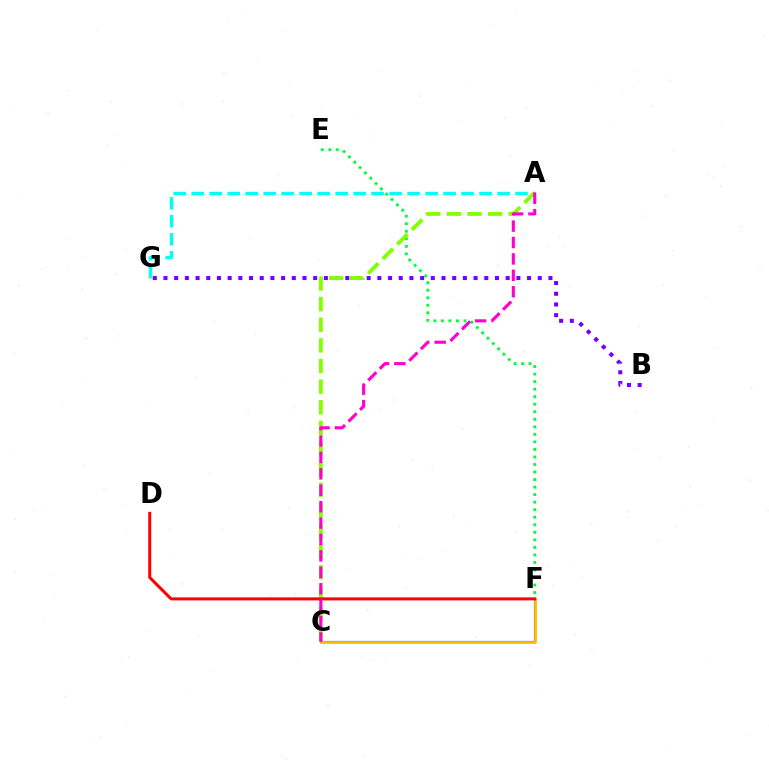{('A', 'G'): [{'color': '#00fff6', 'line_style': 'dashed', 'thickness': 2.44}], ('E', 'F'): [{'color': '#00ff39', 'line_style': 'dotted', 'thickness': 2.05}], ('B', 'G'): [{'color': '#7200ff', 'line_style': 'dotted', 'thickness': 2.91}], ('C', 'F'): [{'color': '#004bff', 'line_style': 'solid', 'thickness': 1.56}, {'color': '#ffbd00', 'line_style': 'solid', 'thickness': 1.97}], ('A', 'C'): [{'color': '#84ff00', 'line_style': 'dashed', 'thickness': 2.8}, {'color': '#ff00cf', 'line_style': 'dashed', 'thickness': 2.23}], ('D', 'F'): [{'color': '#ff0000', 'line_style': 'solid', 'thickness': 2.17}]}